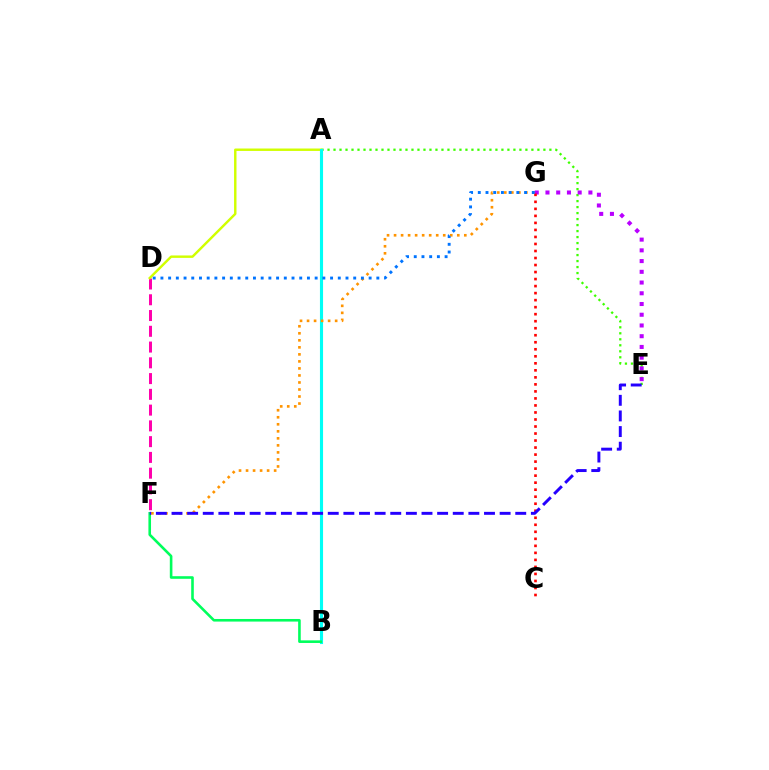{('D', 'F'): [{'color': '#ff00ac', 'line_style': 'dashed', 'thickness': 2.14}], ('A', 'E'): [{'color': '#3dff00', 'line_style': 'dotted', 'thickness': 1.63}], ('A', 'D'): [{'color': '#d1ff00', 'line_style': 'solid', 'thickness': 1.75}], ('A', 'B'): [{'color': '#00fff6', 'line_style': 'solid', 'thickness': 2.24}], ('F', 'G'): [{'color': '#ff9400', 'line_style': 'dotted', 'thickness': 1.91}], ('E', 'G'): [{'color': '#b900ff', 'line_style': 'dotted', 'thickness': 2.92}], ('B', 'F'): [{'color': '#00ff5c', 'line_style': 'solid', 'thickness': 1.87}], ('C', 'G'): [{'color': '#ff0000', 'line_style': 'dotted', 'thickness': 1.91}], ('E', 'F'): [{'color': '#2500ff', 'line_style': 'dashed', 'thickness': 2.12}], ('D', 'G'): [{'color': '#0074ff', 'line_style': 'dotted', 'thickness': 2.1}]}